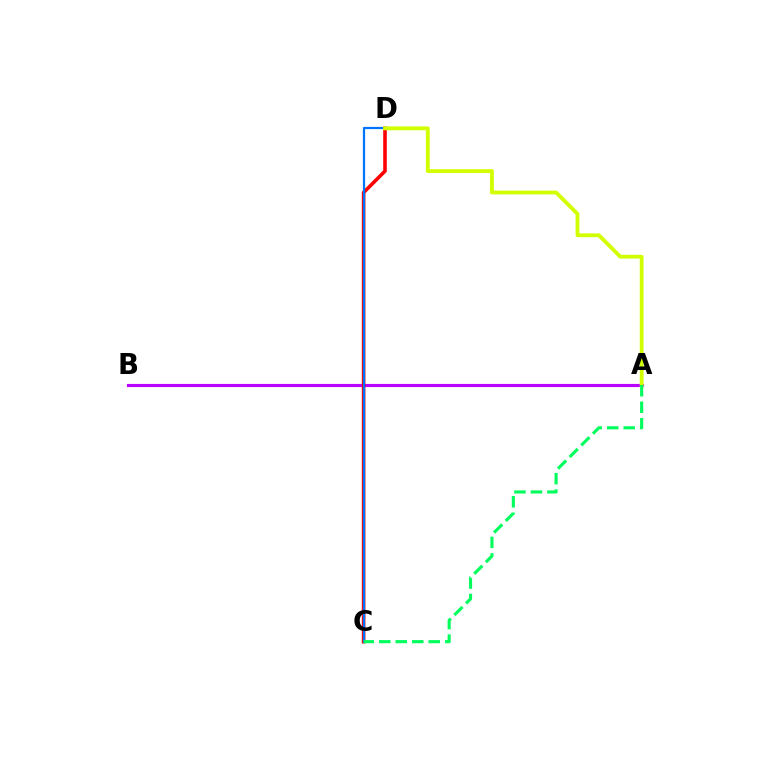{('A', 'B'): [{'color': '#b900ff', 'line_style': 'solid', 'thickness': 2.27}], ('C', 'D'): [{'color': '#ff0000', 'line_style': 'solid', 'thickness': 2.58}, {'color': '#0074ff', 'line_style': 'solid', 'thickness': 1.6}], ('A', 'D'): [{'color': '#d1ff00', 'line_style': 'solid', 'thickness': 2.75}], ('A', 'C'): [{'color': '#00ff5c', 'line_style': 'dashed', 'thickness': 2.24}]}